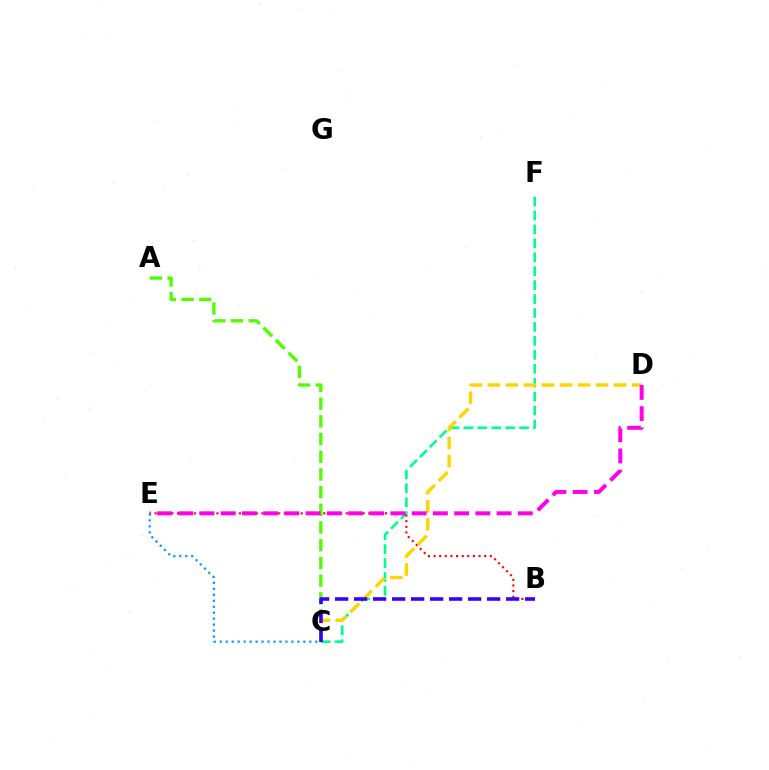{('C', 'F'): [{'color': '#00ff86', 'line_style': 'dashed', 'thickness': 1.89}], ('A', 'C'): [{'color': '#4fff00', 'line_style': 'dashed', 'thickness': 2.4}], ('B', 'E'): [{'color': '#ff0000', 'line_style': 'dotted', 'thickness': 1.53}], ('C', 'E'): [{'color': '#009eff', 'line_style': 'dotted', 'thickness': 1.62}], ('C', 'D'): [{'color': '#ffd500', 'line_style': 'dashed', 'thickness': 2.45}], ('B', 'C'): [{'color': '#3700ff', 'line_style': 'dashed', 'thickness': 2.58}], ('D', 'E'): [{'color': '#ff00ed', 'line_style': 'dashed', 'thickness': 2.88}]}